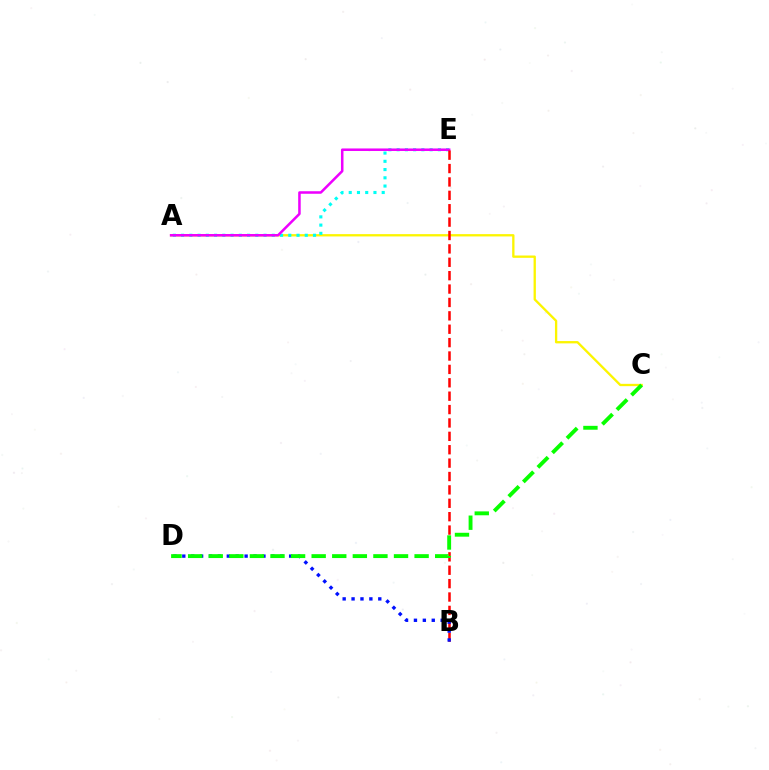{('A', 'C'): [{'color': '#fcf500', 'line_style': 'solid', 'thickness': 1.67}], ('A', 'E'): [{'color': '#00fff6', 'line_style': 'dotted', 'thickness': 2.24}, {'color': '#ee00ff', 'line_style': 'solid', 'thickness': 1.82}], ('B', 'E'): [{'color': '#ff0000', 'line_style': 'dashed', 'thickness': 1.82}], ('B', 'D'): [{'color': '#0010ff', 'line_style': 'dotted', 'thickness': 2.42}], ('C', 'D'): [{'color': '#08ff00', 'line_style': 'dashed', 'thickness': 2.8}]}